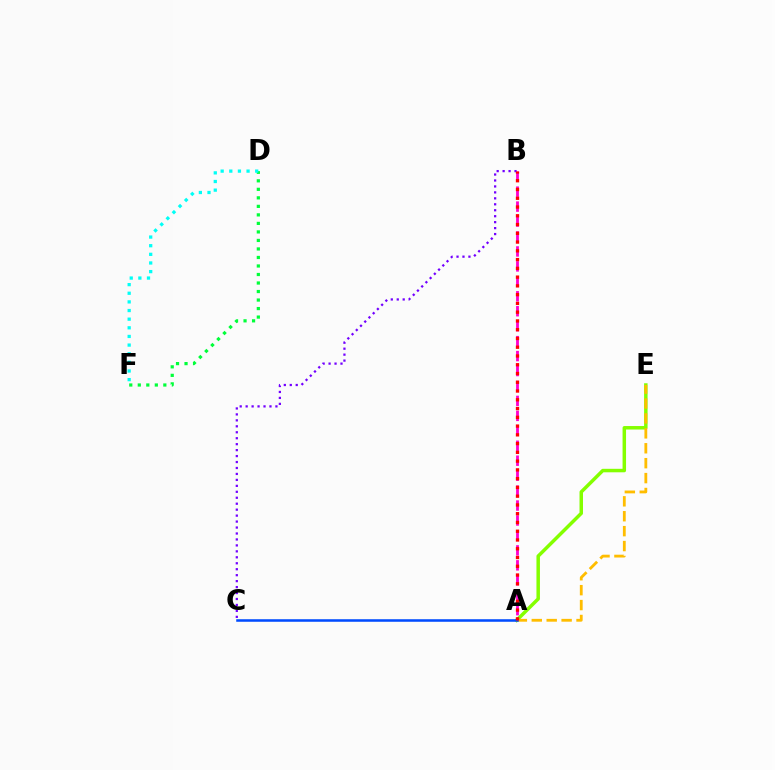{('A', 'E'): [{'color': '#84ff00', 'line_style': 'solid', 'thickness': 2.51}, {'color': '#ffbd00', 'line_style': 'dashed', 'thickness': 2.03}], ('A', 'B'): [{'color': '#ff00cf', 'line_style': 'dashed', 'thickness': 2.03}, {'color': '#ff0000', 'line_style': 'dotted', 'thickness': 2.38}], ('D', 'F'): [{'color': '#00ff39', 'line_style': 'dotted', 'thickness': 2.31}, {'color': '#00fff6', 'line_style': 'dotted', 'thickness': 2.35}], ('A', 'C'): [{'color': '#004bff', 'line_style': 'solid', 'thickness': 1.83}], ('B', 'C'): [{'color': '#7200ff', 'line_style': 'dotted', 'thickness': 1.62}]}